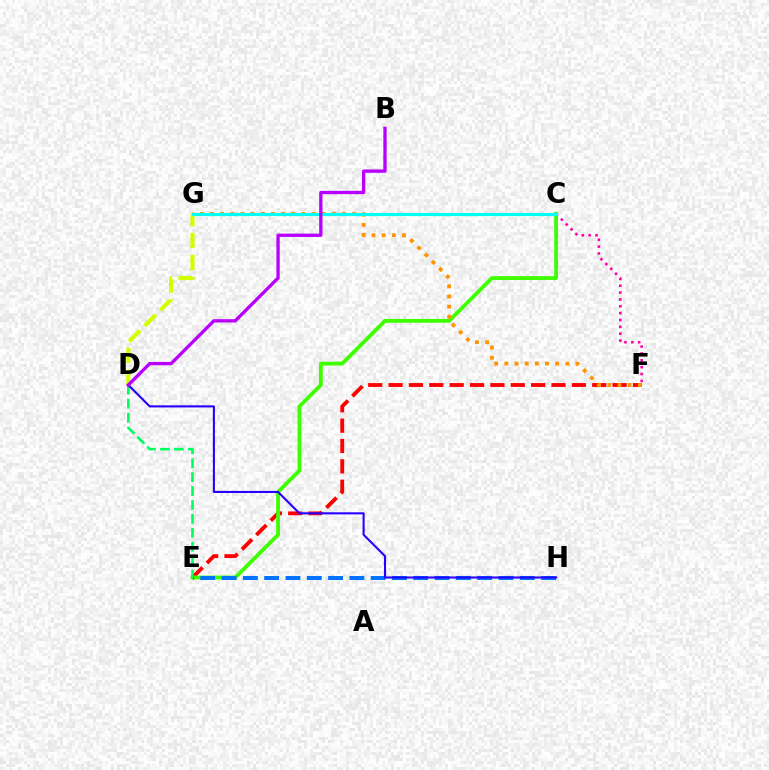{('C', 'F'): [{'color': '#ff00ac', 'line_style': 'dotted', 'thickness': 1.86}], ('E', 'F'): [{'color': '#ff0000', 'line_style': 'dashed', 'thickness': 2.77}], ('D', 'G'): [{'color': '#d1ff00', 'line_style': 'dashed', 'thickness': 2.99}], ('C', 'E'): [{'color': '#3dff00', 'line_style': 'solid', 'thickness': 2.75}], ('F', 'G'): [{'color': '#ff9400', 'line_style': 'dotted', 'thickness': 2.76}], ('E', 'H'): [{'color': '#0074ff', 'line_style': 'dashed', 'thickness': 2.89}], ('C', 'G'): [{'color': '#00fff6', 'line_style': 'solid', 'thickness': 2.28}], ('D', 'E'): [{'color': '#00ff5c', 'line_style': 'dashed', 'thickness': 1.89}], ('D', 'H'): [{'color': '#2500ff', 'line_style': 'solid', 'thickness': 1.51}], ('B', 'D'): [{'color': '#b900ff', 'line_style': 'solid', 'thickness': 2.39}]}